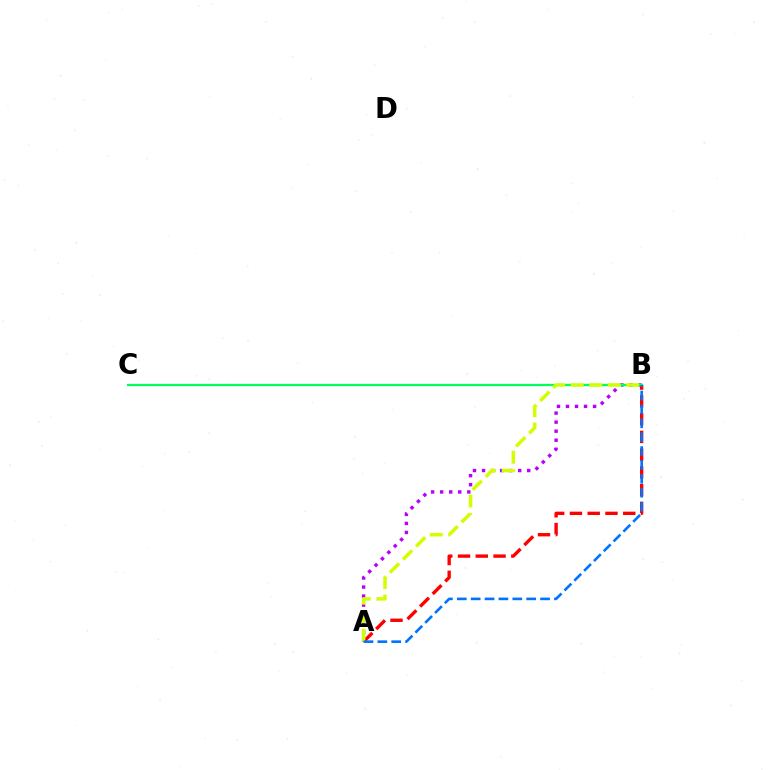{('A', 'B'): [{'color': '#ff0000', 'line_style': 'dashed', 'thickness': 2.41}, {'color': '#b900ff', 'line_style': 'dotted', 'thickness': 2.46}, {'color': '#d1ff00', 'line_style': 'dashed', 'thickness': 2.51}, {'color': '#0074ff', 'line_style': 'dashed', 'thickness': 1.89}], ('B', 'C'): [{'color': '#00ff5c', 'line_style': 'solid', 'thickness': 1.63}]}